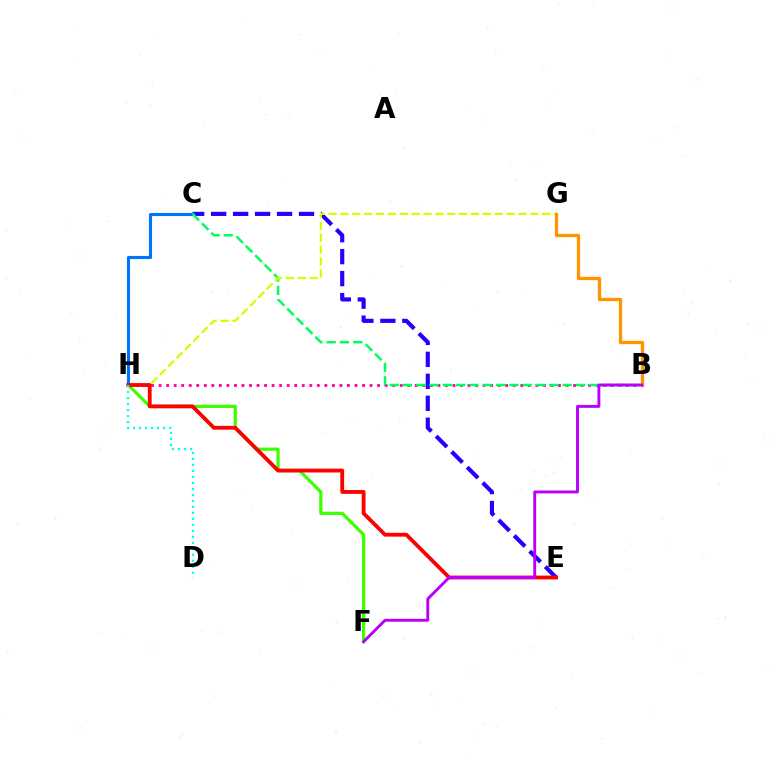{('B', 'H'): [{'color': '#ff00ac', 'line_style': 'dotted', 'thickness': 2.05}], ('C', 'E'): [{'color': '#2500ff', 'line_style': 'dashed', 'thickness': 2.98}], ('C', 'H'): [{'color': '#0074ff', 'line_style': 'solid', 'thickness': 2.24}], ('B', 'C'): [{'color': '#00ff5c', 'line_style': 'dashed', 'thickness': 1.81}], ('G', 'H'): [{'color': '#d1ff00', 'line_style': 'dashed', 'thickness': 1.61}], ('F', 'H'): [{'color': '#3dff00', 'line_style': 'solid', 'thickness': 2.31}], ('E', 'H'): [{'color': '#ff0000', 'line_style': 'solid', 'thickness': 2.75}], ('B', 'G'): [{'color': '#ff9400', 'line_style': 'solid', 'thickness': 2.37}], ('B', 'F'): [{'color': '#b900ff', 'line_style': 'solid', 'thickness': 2.09}], ('D', 'H'): [{'color': '#00fff6', 'line_style': 'dotted', 'thickness': 1.63}]}